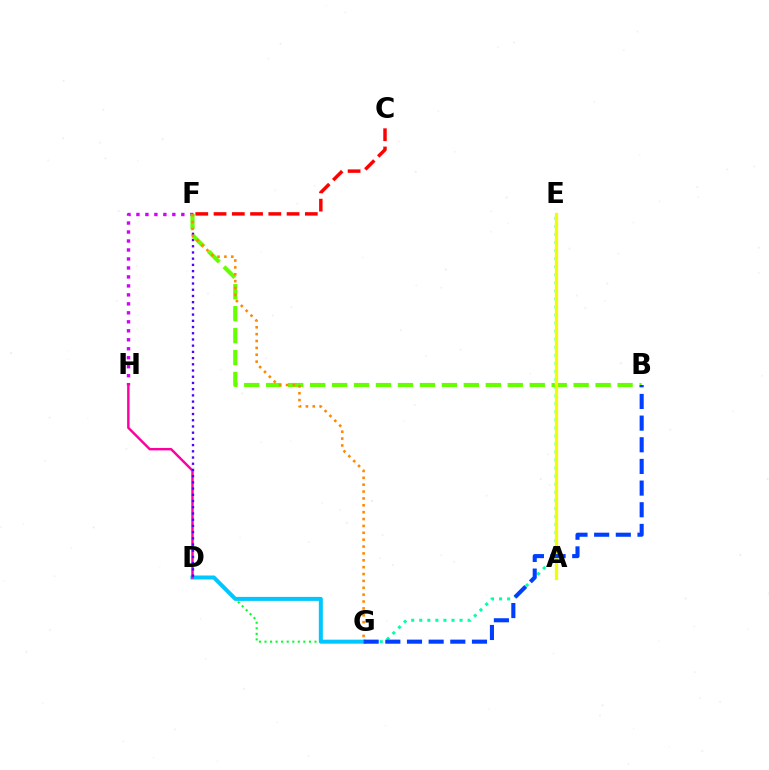{('F', 'H'): [{'color': '#d600ff', 'line_style': 'dotted', 'thickness': 2.44}], ('E', 'G'): [{'color': '#00ffaf', 'line_style': 'dotted', 'thickness': 2.19}], ('D', 'G'): [{'color': '#00ff27', 'line_style': 'dotted', 'thickness': 1.51}, {'color': '#00c7ff', 'line_style': 'solid', 'thickness': 2.88}], ('D', 'H'): [{'color': '#ff00a0', 'line_style': 'solid', 'thickness': 1.75}], ('D', 'F'): [{'color': '#4f00ff', 'line_style': 'dotted', 'thickness': 1.69}], ('B', 'F'): [{'color': '#66ff00', 'line_style': 'dashed', 'thickness': 2.98}], ('A', 'E'): [{'color': '#eeff00', 'line_style': 'solid', 'thickness': 2.37}], ('B', 'G'): [{'color': '#003fff', 'line_style': 'dashed', 'thickness': 2.94}], ('F', 'G'): [{'color': '#ff8800', 'line_style': 'dotted', 'thickness': 1.87}], ('C', 'F'): [{'color': '#ff0000', 'line_style': 'dashed', 'thickness': 2.48}]}